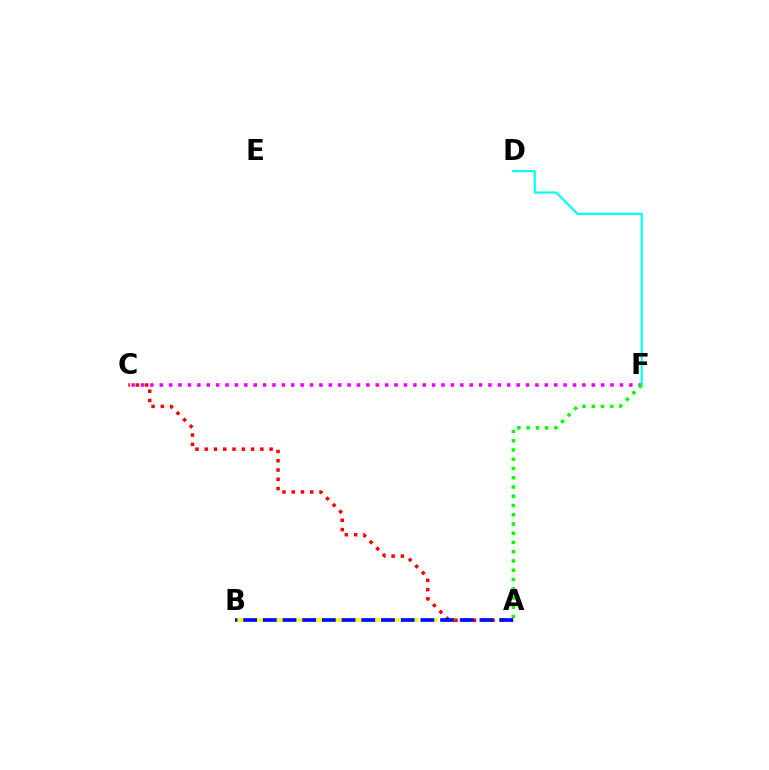{('A', 'B'): [{'color': '#fcf500', 'line_style': 'dashed', 'thickness': 2.56}, {'color': '#0010ff', 'line_style': 'dashed', 'thickness': 2.68}], ('A', 'C'): [{'color': '#ff0000', 'line_style': 'dotted', 'thickness': 2.52}], ('C', 'F'): [{'color': '#ee00ff', 'line_style': 'dotted', 'thickness': 2.55}], ('D', 'F'): [{'color': '#00fff6', 'line_style': 'solid', 'thickness': 1.59}], ('A', 'F'): [{'color': '#08ff00', 'line_style': 'dotted', 'thickness': 2.51}]}